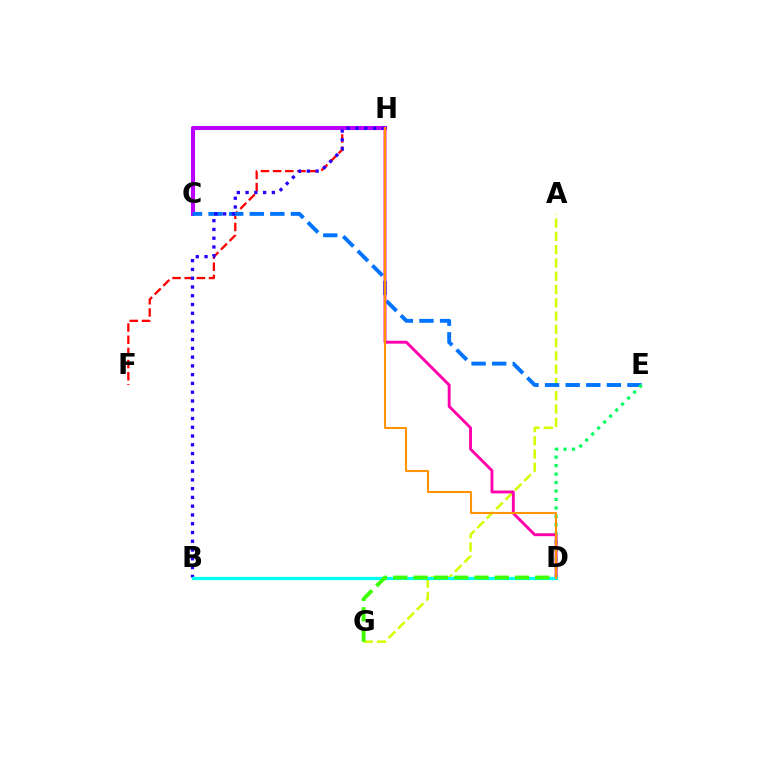{('A', 'G'): [{'color': '#d1ff00', 'line_style': 'dashed', 'thickness': 1.8}], ('F', 'H'): [{'color': '#ff0000', 'line_style': 'dashed', 'thickness': 1.65}], ('C', 'H'): [{'color': '#b900ff', 'line_style': 'solid', 'thickness': 2.94}], ('C', 'E'): [{'color': '#0074ff', 'line_style': 'dashed', 'thickness': 2.8}], ('D', 'E'): [{'color': '#00ff5c', 'line_style': 'dotted', 'thickness': 2.3}], ('B', 'H'): [{'color': '#2500ff', 'line_style': 'dotted', 'thickness': 2.38}], ('D', 'H'): [{'color': '#ff00ac', 'line_style': 'solid', 'thickness': 2.08}, {'color': '#ff9400', 'line_style': 'solid', 'thickness': 1.51}], ('B', 'D'): [{'color': '#00fff6', 'line_style': 'solid', 'thickness': 2.31}], ('D', 'G'): [{'color': '#3dff00', 'line_style': 'dashed', 'thickness': 2.76}]}